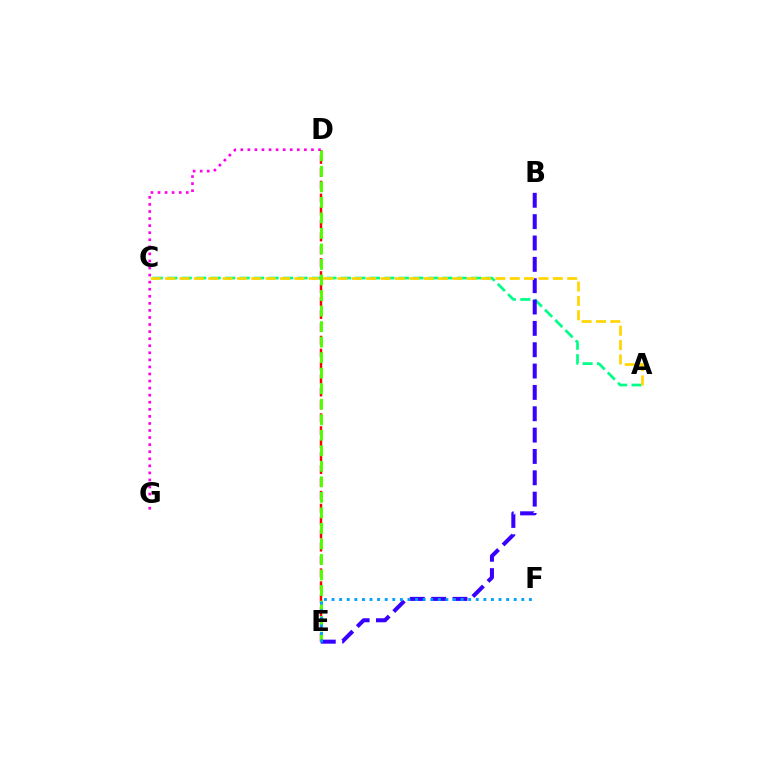{('D', 'G'): [{'color': '#ff00ed', 'line_style': 'dotted', 'thickness': 1.92}], ('D', 'E'): [{'color': '#ff0000', 'line_style': 'dashed', 'thickness': 1.76}, {'color': '#4fff00', 'line_style': 'dashed', 'thickness': 2.11}], ('A', 'C'): [{'color': '#00ff86', 'line_style': 'dashed', 'thickness': 1.97}, {'color': '#ffd500', 'line_style': 'dashed', 'thickness': 1.95}], ('B', 'E'): [{'color': '#3700ff', 'line_style': 'dashed', 'thickness': 2.9}], ('E', 'F'): [{'color': '#009eff', 'line_style': 'dotted', 'thickness': 2.06}]}